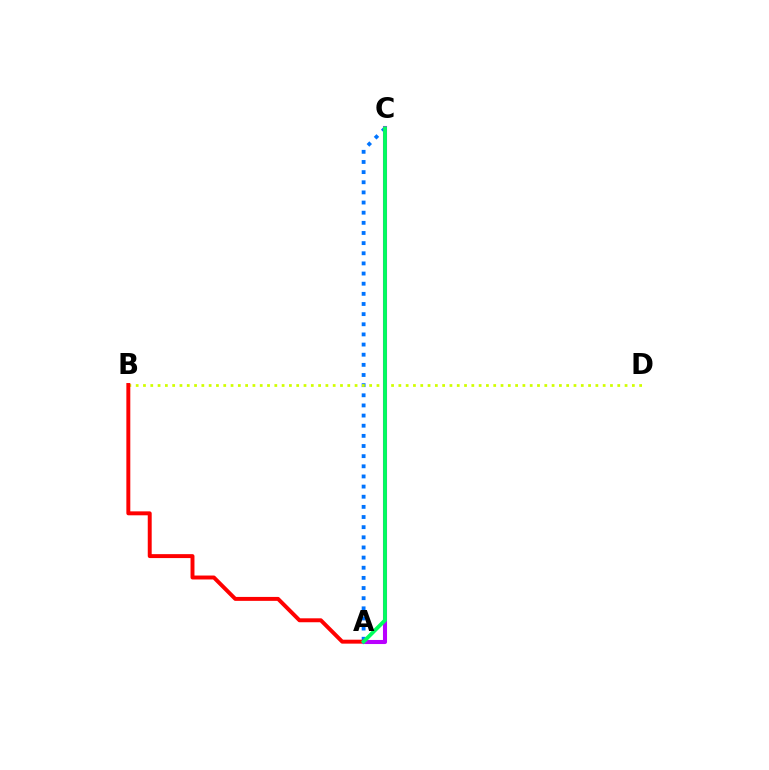{('A', 'C'): [{'color': '#0074ff', 'line_style': 'dotted', 'thickness': 2.76}, {'color': '#b900ff', 'line_style': 'solid', 'thickness': 2.93}, {'color': '#00ff5c', 'line_style': 'solid', 'thickness': 2.74}], ('B', 'D'): [{'color': '#d1ff00', 'line_style': 'dotted', 'thickness': 1.98}], ('A', 'B'): [{'color': '#ff0000', 'line_style': 'solid', 'thickness': 2.83}]}